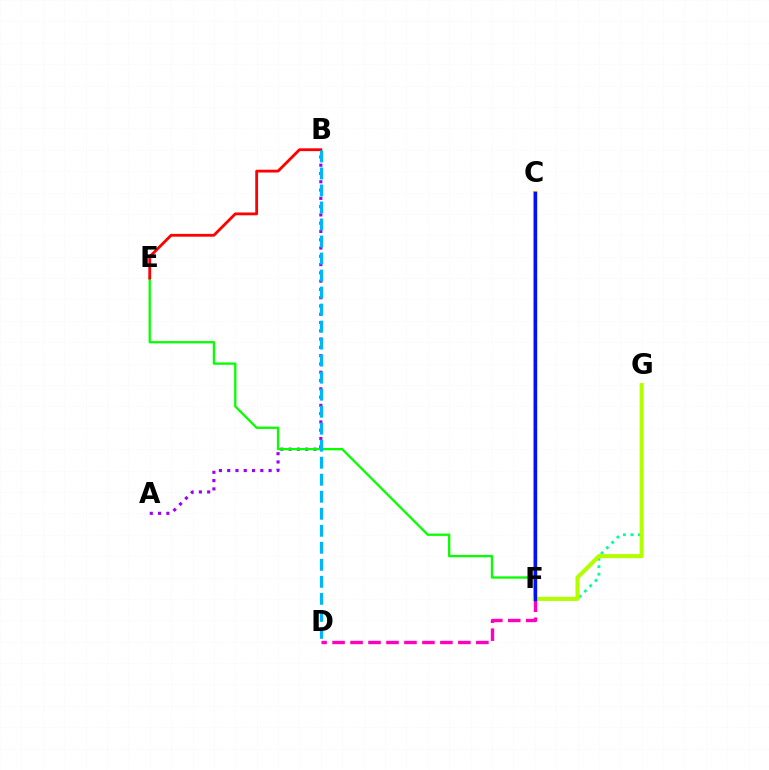{('A', 'B'): [{'color': '#9b00ff', 'line_style': 'dotted', 'thickness': 2.25}], ('E', 'F'): [{'color': '#08ff00', 'line_style': 'solid', 'thickness': 1.66}], ('B', 'E'): [{'color': '#ff0000', 'line_style': 'solid', 'thickness': 2.03}], ('D', 'F'): [{'color': '#ff00bd', 'line_style': 'dashed', 'thickness': 2.44}], ('F', 'G'): [{'color': '#00ff9d', 'line_style': 'dotted', 'thickness': 2.04}, {'color': '#b3ff00', 'line_style': 'solid', 'thickness': 2.96}], ('C', 'F'): [{'color': '#ffa500', 'line_style': 'solid', 'thickness': 2.92}, {'color': '#0010ff', 'line_style': 'solid', 'thickness': 2.4}], ('B', 'D'): [{'color': '#00b5ff', 'line_style': 'dashed', 'thickness': 2.31}]}